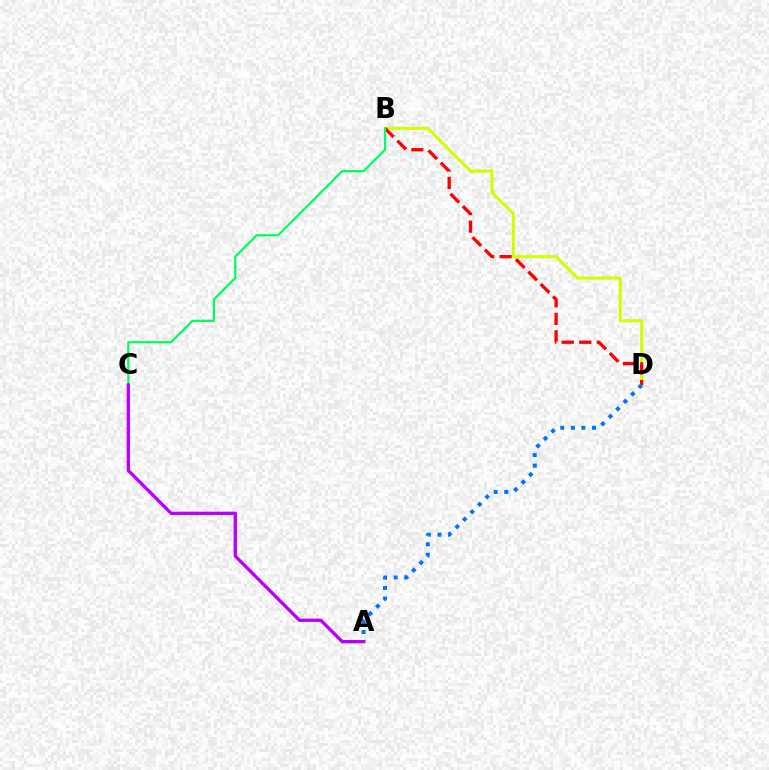{('B', 'D'): [{'color': '#d1ff00', 'line_style': 'solid', 'thickness': 2.2}, {'color': '#ff0000', 'line_style': 'dashed', 'thickness': 2.38}], ('A', 'D'): [{'color': '#0074ff', 'line_style': 'dotted', 'thickness': 2.87}], ('B', 'C'): [{'color': '#00ff5c', 'line_style': 'solid', 'thickness': 1.61}], ('A', 'C'): [{'color': '#b900ff', 'line_style': 'solid', 'thickness': 2.38}]}